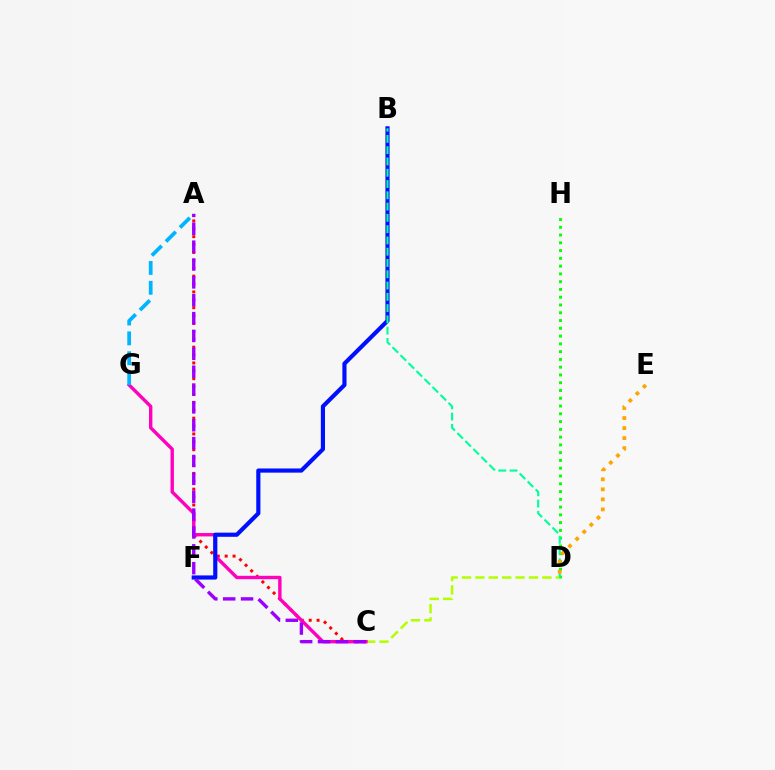{('A', 'C'): [{'color': '#ff0000', 'line_style': 'dotted', 'thickness': 2.14}, {'color': '#9b00ff', 'line_style': 'dashed', 'thickness': 2.43}], ('D', 'H'): [{'color': '#08ff00', 'line_style': 'dotted', 'thickness': 2.11}], ('C', 'D'): [{'color': '#b3ff00', 'line_style': 'dashed', 'thickness': 1.82}], ('C', 'G'): [{'color': '#ff00bd', 'line_style': 'solid', 'thickness': 2.43}], ('B', 'F'): [{'color': '#0010ff', 'line_style': 'solid', 'thickness': 2.99}], ('A', 'G'): [{'color': '#00b5ff', 'line_style': 'dashed', 'thickness': 2.7}], ('B', 'D'): [{'color': '#00ff9d', 'line_style': 'dashed', 'thickness': 1.53}], ('D', 'E'): [{'color': '#ffa500', 'line_style': 'dotted', 'thickness': 2.73}]}